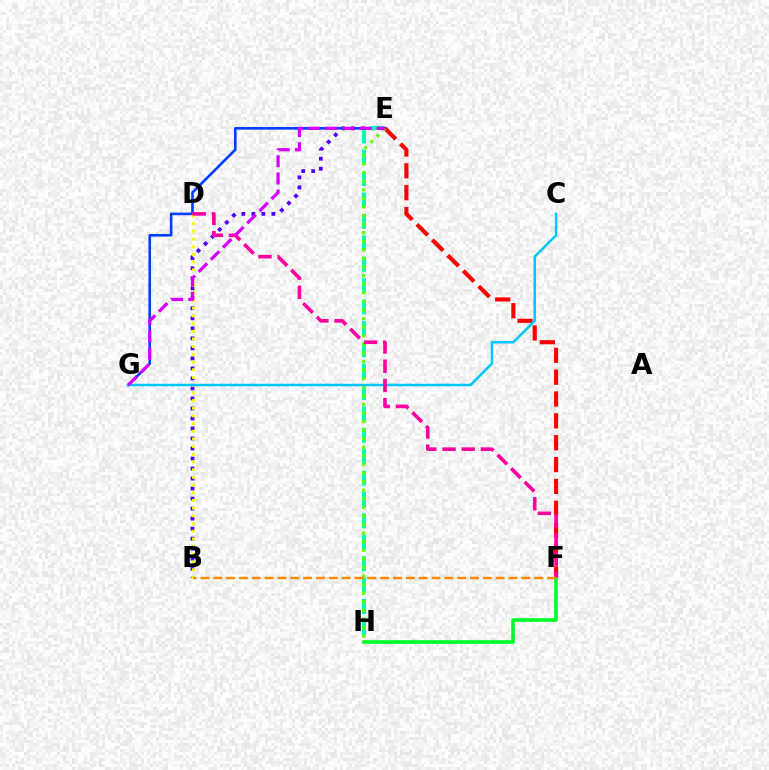{('B', 'E'): [{'color': '#4f00ff', 'line_style': 'dotted', 'thickness': 2.72}], ('E', 'G'): [{'color': '#003fff', 'line_style': 'solid', 'thickness': 1.88}, {'color': '#d600ff', 'line_style': 'dashed', 'thickness': 2.34}], ('E', 'H'): [{'color': '#00ffaf', 'line_style': 'dashed', 'thickness': 2.91}, {'color': '#66ff00', 'line_style': 'dotted', 'thickness': 2.33}], ('B', 'D'): [{'color': '#eeff00', 'line_style': 'dotted', 'thickness': 2.09}], ('E', 'F'): [{'color': '#ff0000', 'line_style': 'dashed', 'thickness': 2.97}], ('F', 'H'): [{'color': '#00ff27', 'line_style': 'solid', 'thickness': 2.62}], ('C', 'G'): [{'color': '#00c7ff', 'line_style': 'solid', 'thickness': 1.79}], ('D', 'F'): [{'color': '#ff00a0', 'line_style': 'dashed', 'thickness': 2.61}], ('B', 'F'): [{'color': '#ff8800', 'line_style': 'dashed', 'thickness': 1.74}]}